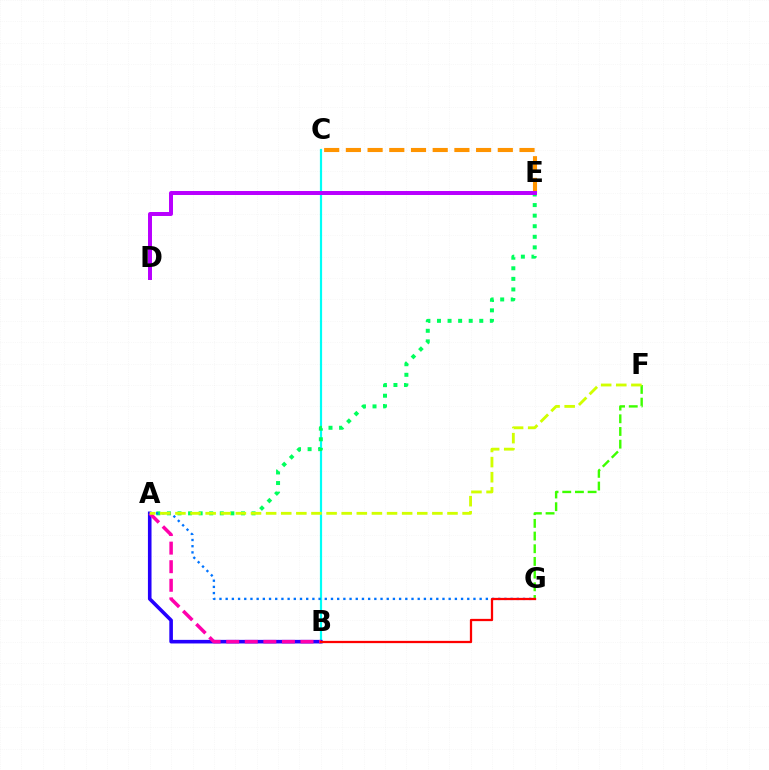{('B', 'C'): [{'color': '#00fff6', 'line_style': 'solid', 'thickness': 1.58}], ('A', 'B'): [{'color': '#2500ff', 'line_style': 'solid', 'thickness': 2.59}, {'color': '#ff00ac', 'line_style': 'dashed', 'thickness': 2.52}], ('A', 'E'): [{'color': '#00ff5c', 'line_style': 'dotted', 'thickness': 2.87}], ('A', 'G'): [{'color': '#0074ff', 'line_style': 'dotted', 'thickness': 1.68}], ('C', 'E'): [{'color': '#ff9400', 'line_style': 'dashed', 'thickness': 2.95}], ('F', 'G'): [{'color': '#3dff00', 'line_style': 'dashed', 'thickness': 1.72}], ('B', 'G'): [{'color': '#ff0000', 'line_style': 'solid', 'thickness': 1.63}], ('A', 'F'): [{'color': '#d1ff00', 'line_style': 'dashed', 'thickness': 2.05}], ('D', 'E'): [{'color': '#b900ff', 'line_style': 'solid', 'thickness': 2.86}]}